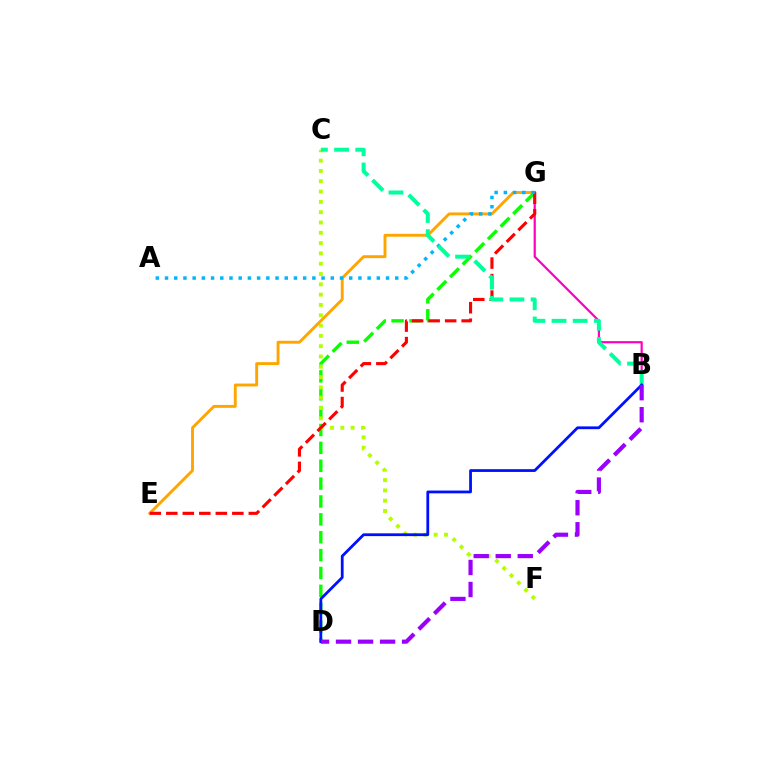{('D', 'G'): [{'color': '#08ff00', 'line_style': 'dashed', 'thickness': 2.43}], ('C', 'F'): [{'color': '#b3ff00', 'line_style': 'dotted', 'thickness': 2.8}], ('E', 'G'): [{'color': '#ffa500', 'line_style': 'solid', 'thickness': 2.09}, {'color': '#ff0000', 'line_style': 'dashed', 'thickness': 2.24}], ('B', 'G'): [{'color': '#ff00bd', 'line_style': 'solid', 'thickness': 1.59}], ('A', 'G'): [{'color': '#00b5ff', 'line_style': 'dotted', 'thickness': 2.5}], ('B', 'C'): [{'color': '#00ff9d', 'line_style': 'dashed', 'thickness': 2.87}], ('B', 'D'): [{'color': '#0010ff', 'line_style': 'solid', 'thickness': 2.0}, {'color': '#9b00ff', 'line_style': 'dashed', 'thickness': 2.99}]}